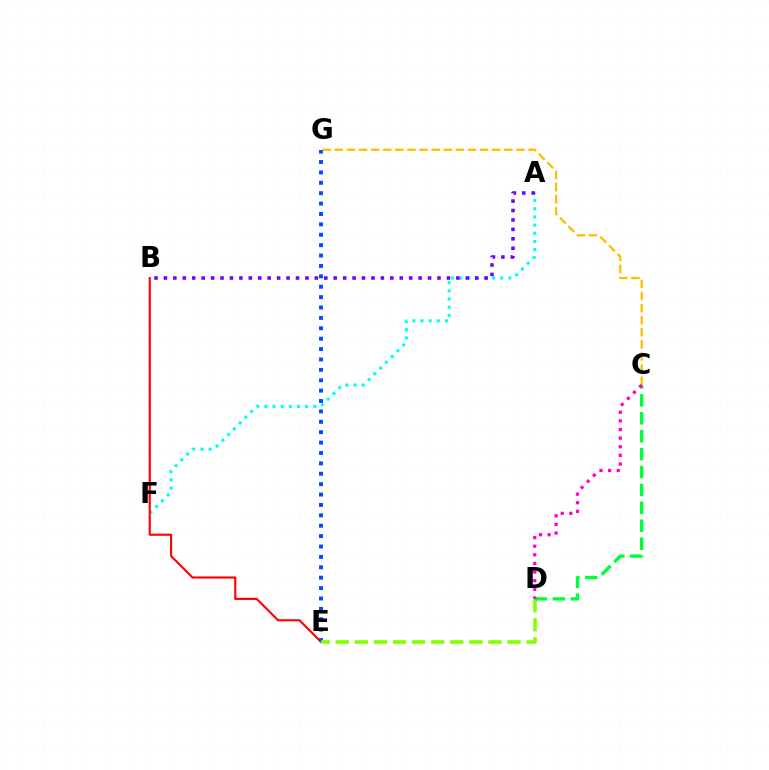{('A', 'F'): [{'color': '#00fff6', 'line_style': 'dotted', 'thickness': 2.22}], ('B', 'E'): [{'color': '#ff0000', 'line_style': 'solid', 'thickness': 1.52}], ('E', 'G'): [{'color': '#004bff', 'line_style': 'dotted', 'thickness': 2.82}], ('D', 'E'): [{'color': '#84ff00', 'line_style': 'dashed', 'thickness': 2.59}], ('A', 'B'): [{'color': '#7200ff', 'line_style': 'dotted', 'thickness': 2.56}], ('C', 'G'): [{'color': '#ffbd00', 'line_style': 'dashed', 'thickness': 1.64}], ('C', 'D'): [{'color': '#00ff39', 'line_style': 'dashed', 'thickness': 2.43}, {'color': '#ff00cf', 'line_style': 'dotted', 'thickness': 2.34}]}